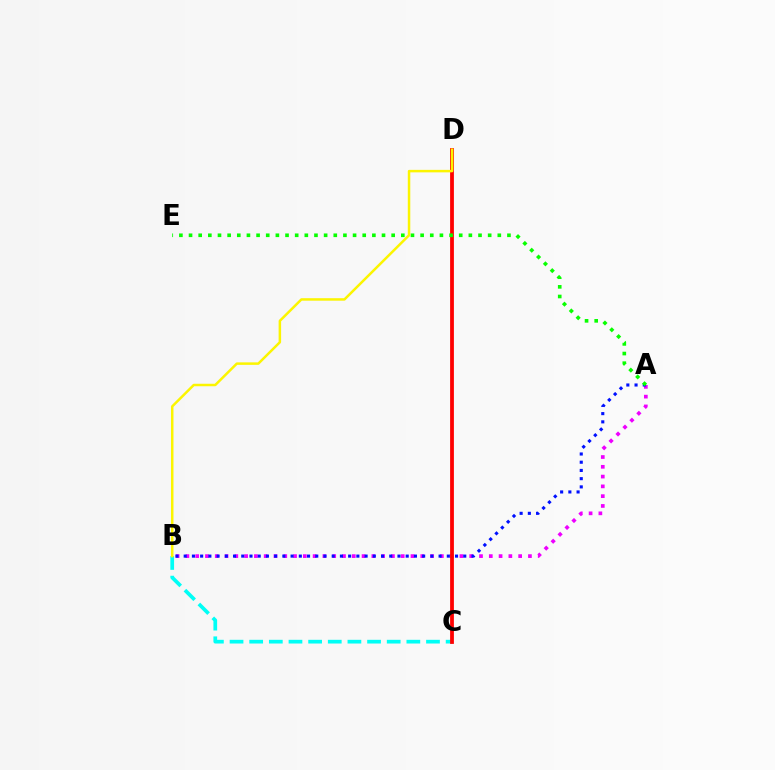{('A', 'B'): [{'color': '#ee00ff', 'line_style': 'dotted', 'thickness': 2.66}, {'color': '#0010ff', 'line_style': 'dotted', 'thickness': 2.23}], ('B', 'C'): [{'color': '#00fff6', 'line_style': 'dashed', 'thickness': 2.67}], ('C', 'D'): [{'color': '#ff0000', 'line_style': 'solid', 'thickness': 2.73}], ('A', 'E'): [{'color': '#08ff00', 'line_style': 'dotted', 'thickness': 2.62}], ('B', 'D'): [{'color': '#fcf500', 'line_style': 'solid', 'thickness': 1.8}]}